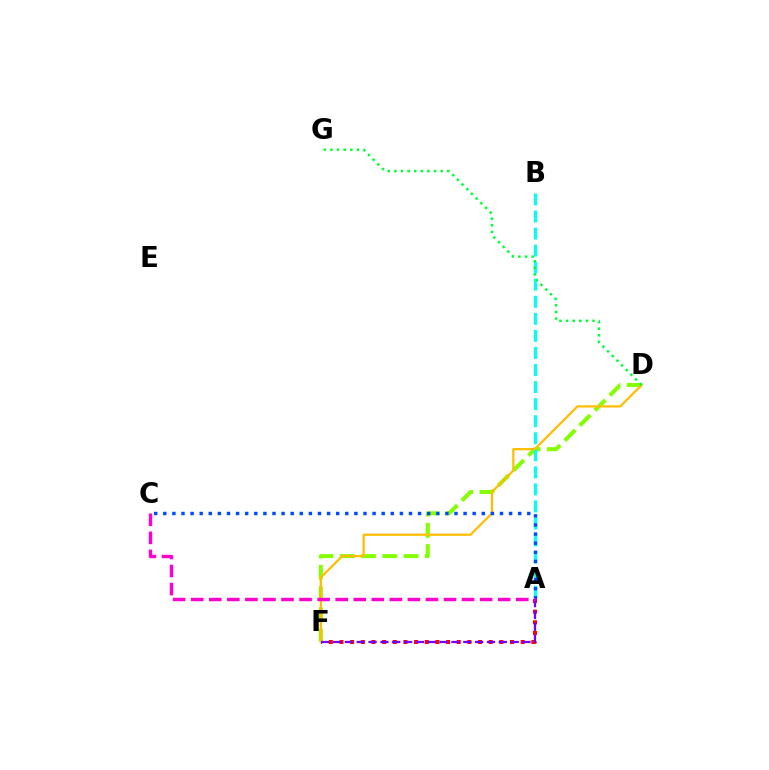{('A', 'F'): [{'color': '#ff0000', 'line_style': 'dotted', 'thickness': 2.9}, {'color': '#7200ff', 'line_style': 'dashed', 'thickness': 1.61}], ('D', 'F'): [{'color': '#84ff00', 'line_style': 'dashed', 'thickness': 2.89}, {'color': '#ffbd00', 'line_style': 'solid', 'thickness': 1.61}], ('A', 'B'): [{'color': '#00fff6', 'line_style': 'dashed', 'thickness': 2.32}], ('A', 'C'): [{'color': '#004bff', 'line_style': 'dotted', 'thickness': 2.47}, {'color': '#ff00cf', 'line_style': 'dashed', 'thickness': 2.45}], ('D', 'G'): [{'color': '#00ff39', 'line_style': 'dotted', 'thickness': 1.8}]}